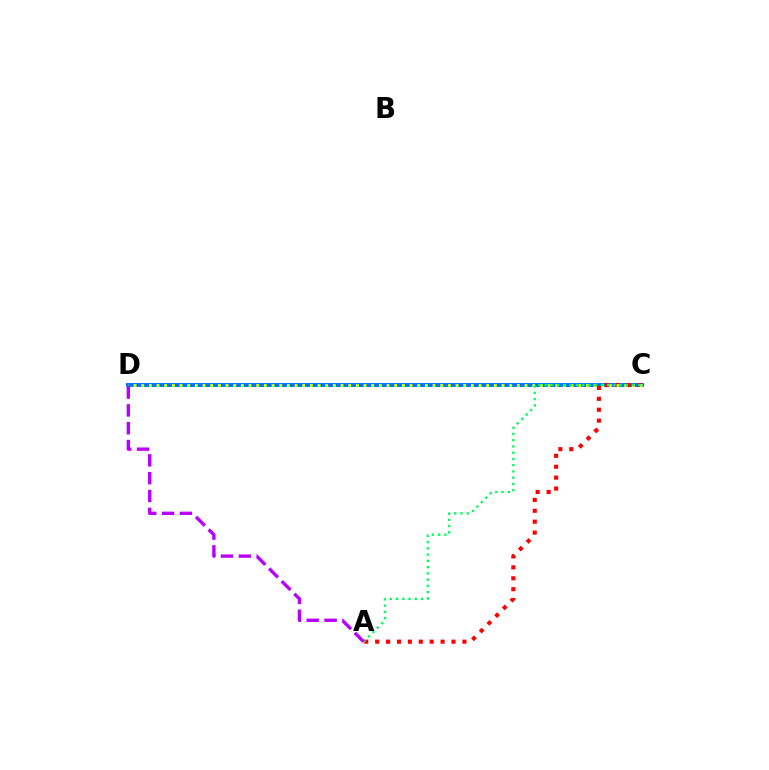{('C', 'D'): [{'color': '#0074ff', 'line_style': 'solid', 'thickness': 2.82}, {'color': '#d1ff00', 'line_style': 'dotted', 'thickness': 2.08}], ('A', 'C'): [{'color': '#ff0000', 'line_style': 'dotted', 'thickness': 2.96}, {'color': '#00ff5c', 'line_style': 'dotted', 'thickness': 1.7}], ('A', 'D'): [{'color': '#b900ff', 'line_style': 'dashed', 'thickness': 2.42}]}